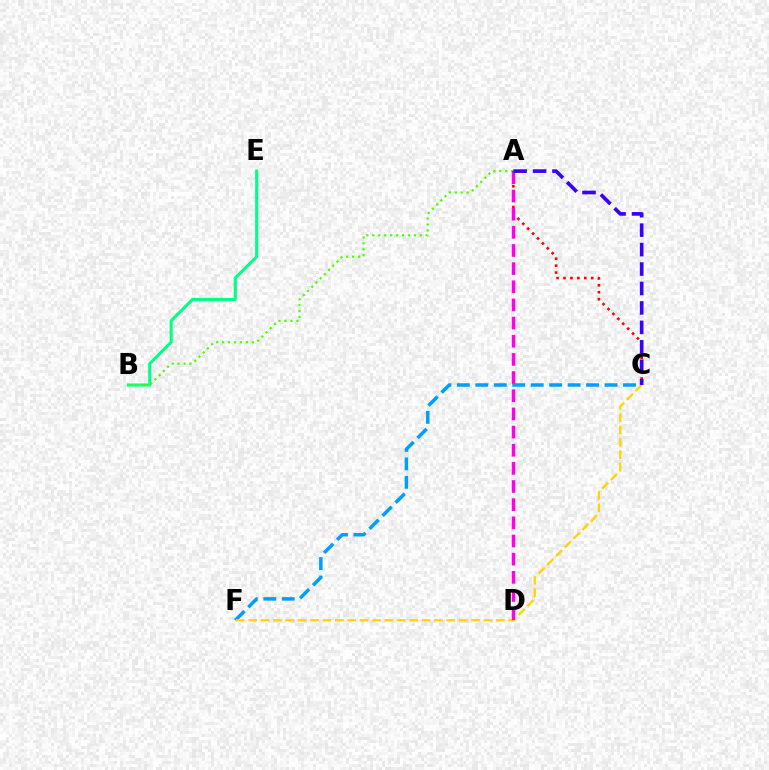{('C', 'F'): [{'color': '#009eff', 'line_style': 'dashed', 'thickness': 2.51}, {'color': '#ffd500', 'line_style': 'dashed', 'thickness': 1.68}], ('B', 'E'): [{'color': '#00ff86', 'line_style': 'solid', 'thickness': 2.21}], ('A', 'B'): [{'color': '#4fff00', 'line_style': 'dotted', 'thickness': 1.61}], ('A', 'C'): [{'color': '#ff0000', 'line_style': 'dotted', 'thickness': 1.88}, {'color': '#3700ff', 'line_style': 'dashed', 'thickness': 2.64}], ('A', 'D'): [{'color': '#ff00ed', 'line_style': 'dashed', 'thickness': 2.47}]}